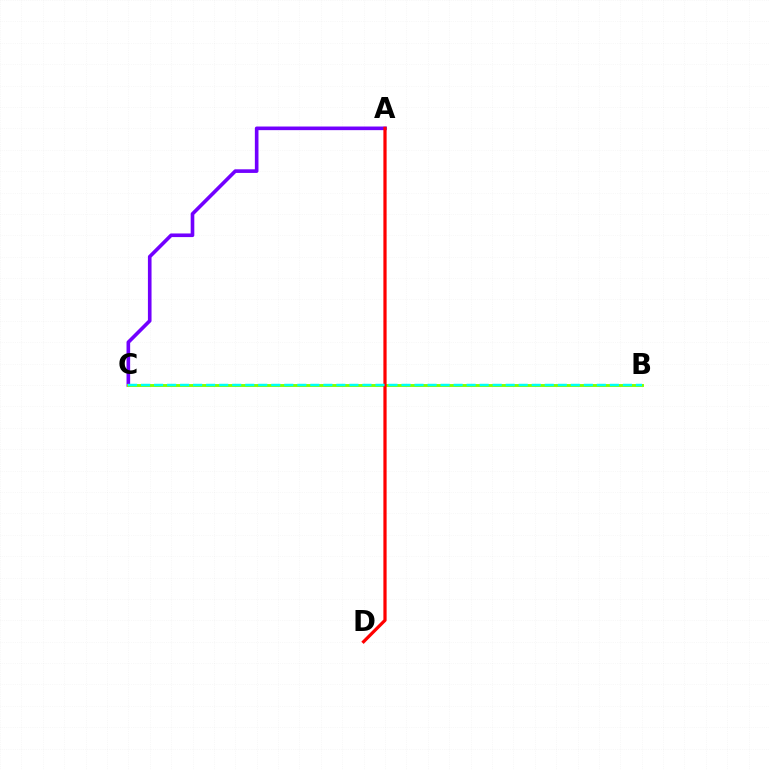{('A', 'C'): [{'color': '#7200ff', 'line_style': 'solid', 'thickness': 2.61}], ('B', 'C'): [{'color': '#84ff00', 'line_style': 'solid', 'thickness': 2.1}, {'color': '#00fff6', 'line_style': 'dashed', 'thickness': 1.77}], ('A', 'D'): [{'color': '#ff0000', 'line_style': 'solid', 'thickness': 2.32}]}